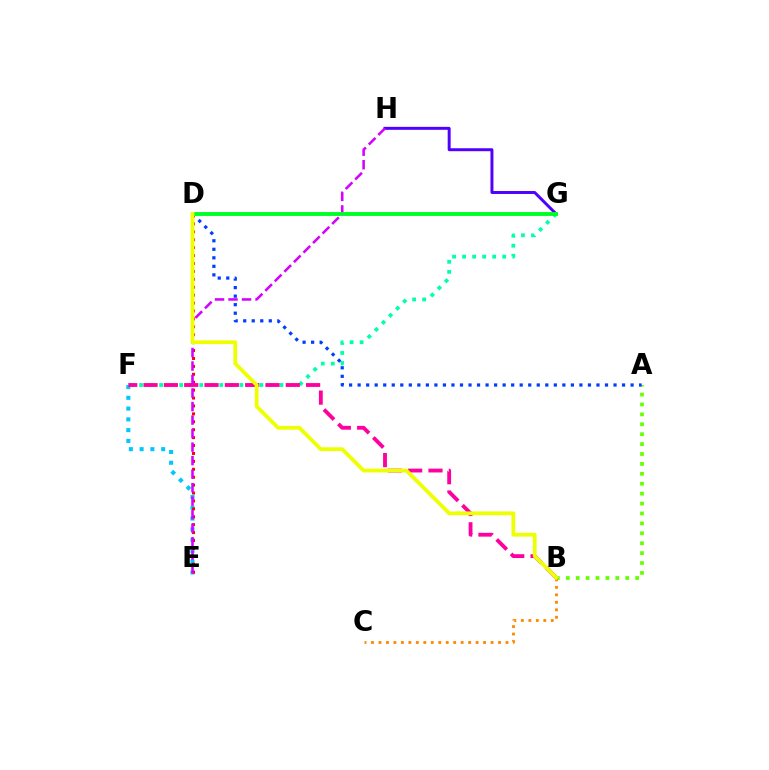{('A', 'B'): [{'color': '#66ff00', 'line_style': 'dotted', 'thickness': 2.69}], ('B', 'C'): [{'color': '#ff8800', 'line_style': 'dotted', 'thickness': 2.03}], ('F', 'G'): [{'color': '#00ffaf', 'line_style': 'dotted', 'thickness': 2.73}], ('G', 'H'): [{'color': '#4f00ff', 'line_style': 'solid', 'thickness': 2.13}], ('E', 'F'): [{'color': '#00c7ff', 'line_style': 'dotted', 'thickness': 2.93}], ('D', 'E'): [{'color': '#ff0000', 'line_style': 'dotted', 'thickness': 2.15}], ('B', 'F'): [{'color': '#ff00a0', 'line_style': 'dashed', 'thickness': 2.76}], ('E', 'H'): [{'color': '#d600ff', 'line_style': 'dashed', 'thickness': 1.84}], ('A', 'D'): [{'color': '#003fff', 'line_style': 'dotted', 'thickness': 2.32}], ('D', 'G'): [{'color': '#00ff27', 'line_style': 'solid', 'thickness': 2.8}], ('B', 'D'): [{'color': '#eeff00', 'line_style': 'solid', 'thickness': 2.72}]}